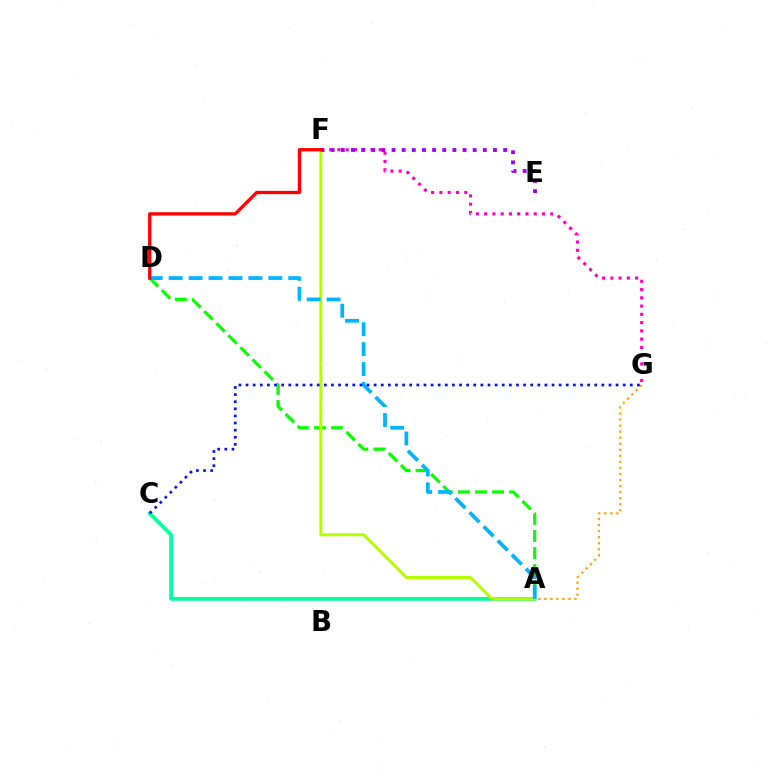{('A', 'D'): [{'color': '#08ff00', 'line_style': 'dashed', 'thickness': 2.32}, {'color': '#00b5ff', 'line_style': 'dashed', 'thickness': 2.71}], ('A', 'C'): [{'color': '#00ff9d', 'line_style': 'solid', 'thickness': 2.67}], ('F', 'G'): [{'color': '#ff00bd', 'line_style': 'dotted', 'thickness': 2.25}], ('A', 'G'): [{'color': '#ffa500', 'line_style': 'dotted', 'thickness': 1.64}], ('A', 'F'): [{'color': '#b3ff00', 'line_style': 'solid', 'thickness': 2.17}], ('E', 'F'): [{'color': '#9b00ff', 'line_style': 'dotted', 'thickness': 2.76}], ('C', 'G'): [{'color': '#0010ff', 'line_style': 'dotted', 'thickness': 1.93}], ('D', 'F'): [{'color': '#ff0000', 'line_style': 'solid', 'thickness': 2.39}]}